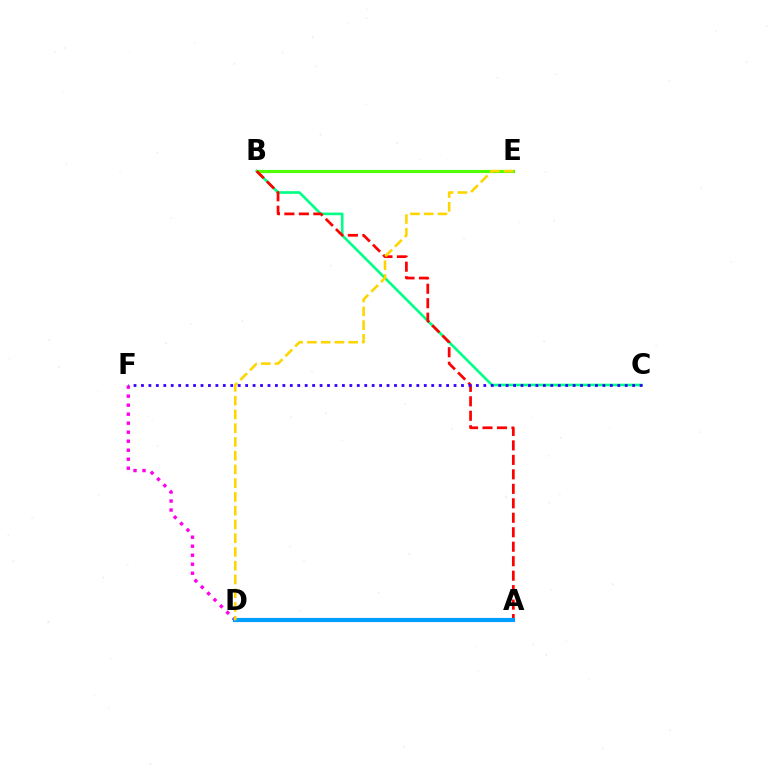{('B', 'C'): [{'color': '#00ff86', 'line_style': 'solid', 'thickness': 1.9}], ('B', 'E'): [{'color': '#4fff00', 'line_style': 'solid', 'thickness': 2.24}], ('D', 'F'): [{'color': '#ff00ed', 'line_style': 'dotted', 'thickness': 2.45}], ('A', 'B'): [{'color': '#ff0000', 'line_style': 'dashed', 'thickness': 1.97}], ('A', 'D'): [{'color': '#009eff', 'line_style': 'solid', 'thickness': 2.99}], ('D', 'E'): [{'color': '#ffd500', 'line_style': 'dashed', 'thickness': 1.87}], ('C', 'F'): [{'color': '#3700ff', 'line_style': 'dotted', 'thickness': 2.02}]}